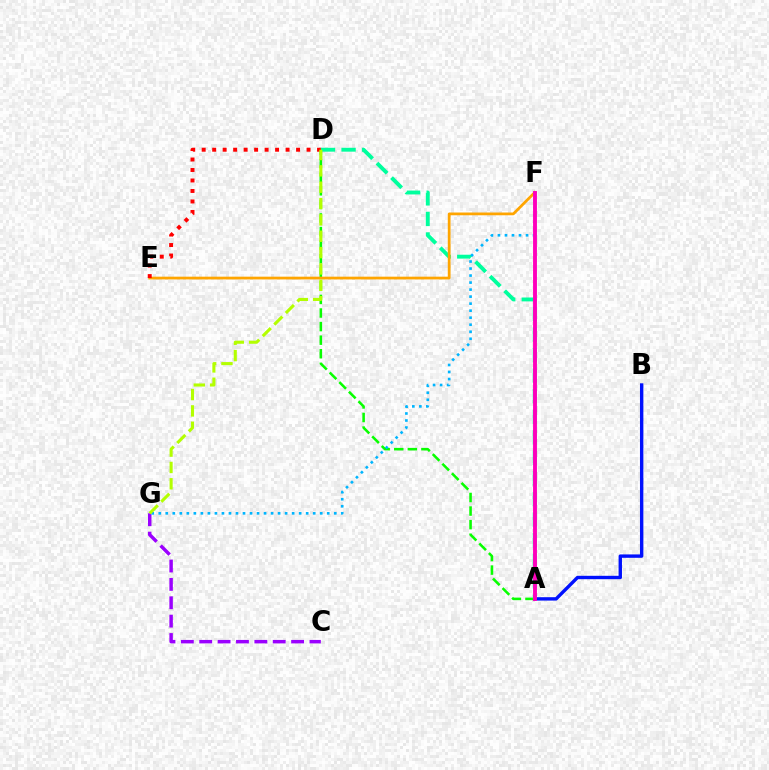{('A', 'D'): [{'color': '#08ff00', 'line_style': 'dashed', 'thickness': 1.84}, {'color': '#00ff9d', 'line_style': 'dashed', 'thickness': 2.79}], ('C', 'G'): [{'color': '#9b00ff', 'line_style': 'dashed', 'thickness': 2.5}], ('A', 'B'): [{'color': '#0010ff', 'line_style': 'solid', 'thickness': 2.44}], ('E', 'F'): [{'color': '#ffa500', 'line_style': 'solid', 'thickness': 1.99}], ('D', 'E'): [{'color': '#ff0000', 'line_style': 'dotted', 'thickness': 2.85}], ('F', 'G'): [{'color': '#00b5ff', 'line_style': 'dotted', 'thickness': 1.91}], ('A', 'F'): [{'color': '#ff00bd', 'line_style': 'solid', 'thickness': 2.8}], ('D', 'G'): [{'color': '#b3ff00', 'line_style': 'dashed', 'thickness': 2.22}]}